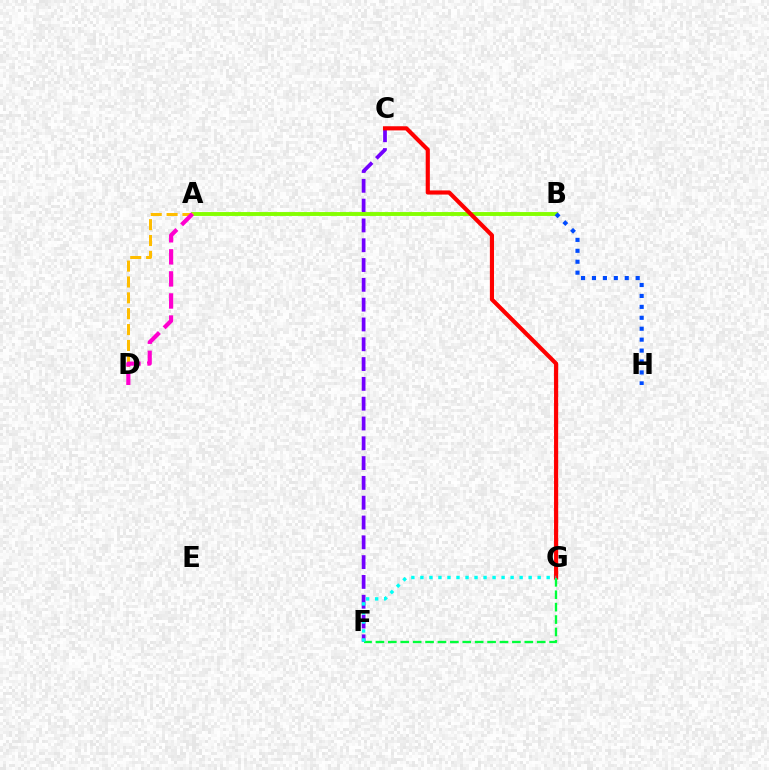{('C', 'F'): [{'color': '#7200ff', 'line_style': 'dashed', 'thickness': 2.69}], ('A', 'B'): [{'color': '#84ff00', 'line_style': 'solid', 'thickness': 2.79}], ('A', 'D'): [{'color': '#ffbd00', 'line_style': 'dashed', 'thickness': 2.16}, {'color': '#ff00cf', 'line_style': 'dashed', 'thickness': 3.0}], ('B', 'H'): [{'color': '#004bff', 'line_style': 'dotted', 'thickness': 2.97}], ('C', 'G'): [{'color': '#ff0000', 'line_style': 'solid', 'thickness': 2.98}], ('F', 'G'): [{'color': '#00ff39', 'line_style': 'dashed', 'thickness': 1.69}, {'color': '#00fff6', 'line_style': 'dotted', 'thickness': 2.45}]}